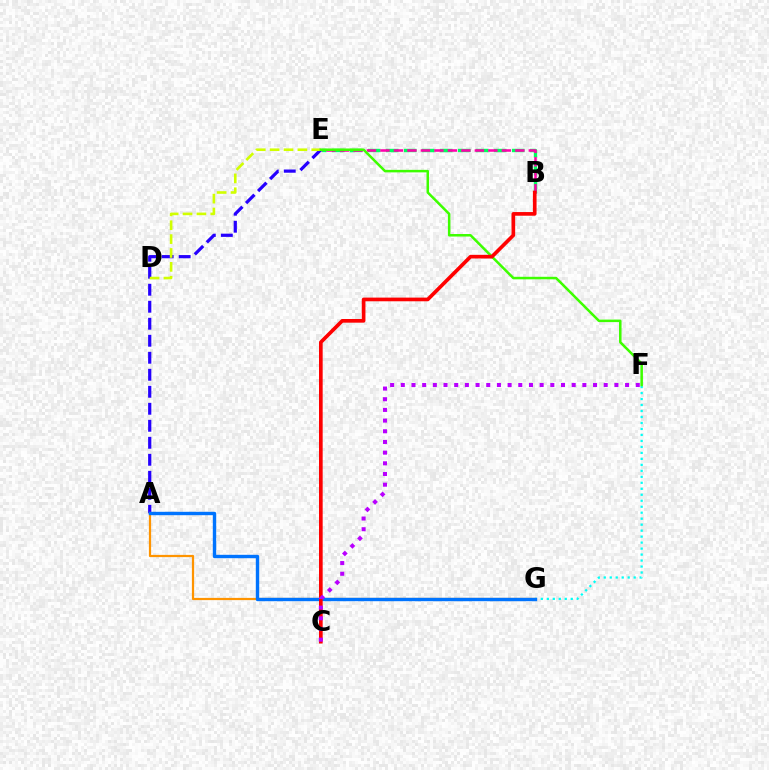{('B', 'E'): [{'color': '#00ff5c', 'line_style': 'dashed', 'thickness': 2.45}, {'color': '#ff00ac', 'line_style': 'dashed', 'thickness': 1.83}], ('A', 'E'): [{'color': '#2500ff', 'line_style': 'dashed', 'thickness': 2.31}], ('D', 'E'): [{'color': '#d1ff00', 'line_style': 'dashed', 'thickness': 1.88}], ('F', 'G'): [{'color': '#00fff6', 'line_style': 'dotted', 'thickness': 1.63}], ('A', 'G'): [{'color': '#ff9400', 'line_style': 'solid', 'thickness': 1.6}, {'color': '#0074ff', 'line_style': 'solid', 'thickness': 2.44}], ('E', 'F'): [{'color': '#3dff00', 'line_style': 'solid', 'thickness': 1.81}], ('B', 'C'): [{'color': '#ff0000', 'line_style': 'solid', 'thickness': 2.64}], ('C', 'F'): [{'color': '#b900ff', 'line_style': 'dotted', 'thickness': 2.9}]}